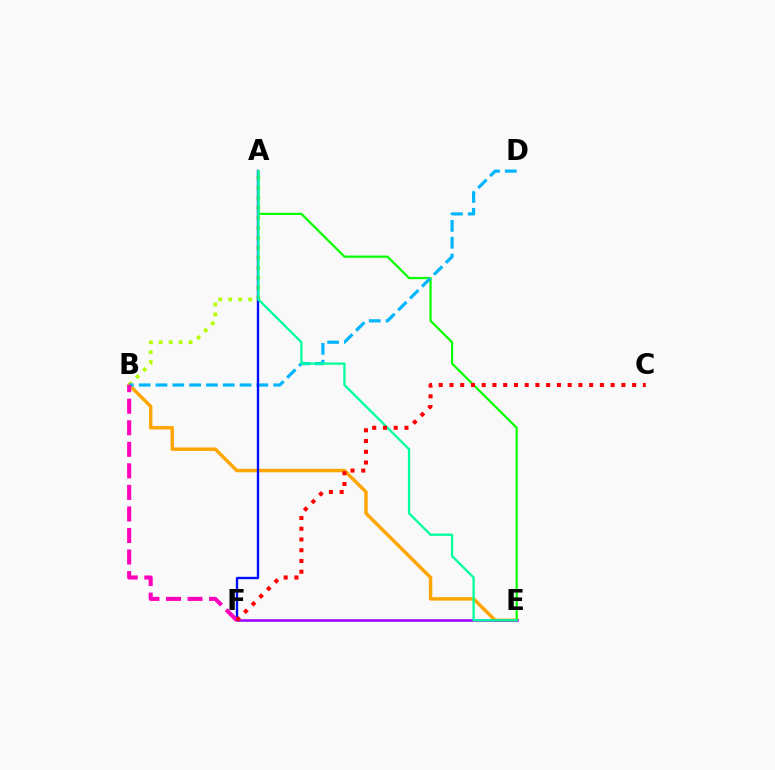{('A', 'B'): [{'color': '#b3ff00', 'line_style': 'dotted', 'thickness': 2.71}], ('B', 'E'): [{'color': '#ffa500', 'line_style': 'solid', 'thickness': 2.47}], ('A', 'E'): [{'color': '#08ff00', 'line_style': 'solid', 'thickness': 1.6}, {'color': '#00ff9d', 'line_style': 'solid', 'thickness': 1.65}], ('B', 'D'): [{'color': '#00b5ff', 'line_style': 'dashed', 'thickness': 2.29}], ('A', 'F'): [{'color': '#0010ff', 'line_style': 'solid', 'thickness': 1.71}], ('E', 'F'): [{'color': '#9b00ff', 'line_style': 'solid', 'thickness': 1.83}], ('B', 'F'): [{'color': '#ff00bd', 'line_style': 'dashed', 'thickness': 2.93}], ('C', 'F'): [{'color': '#ff0000', 'line_style': 'dotted', 'thickness': 2.92}]}